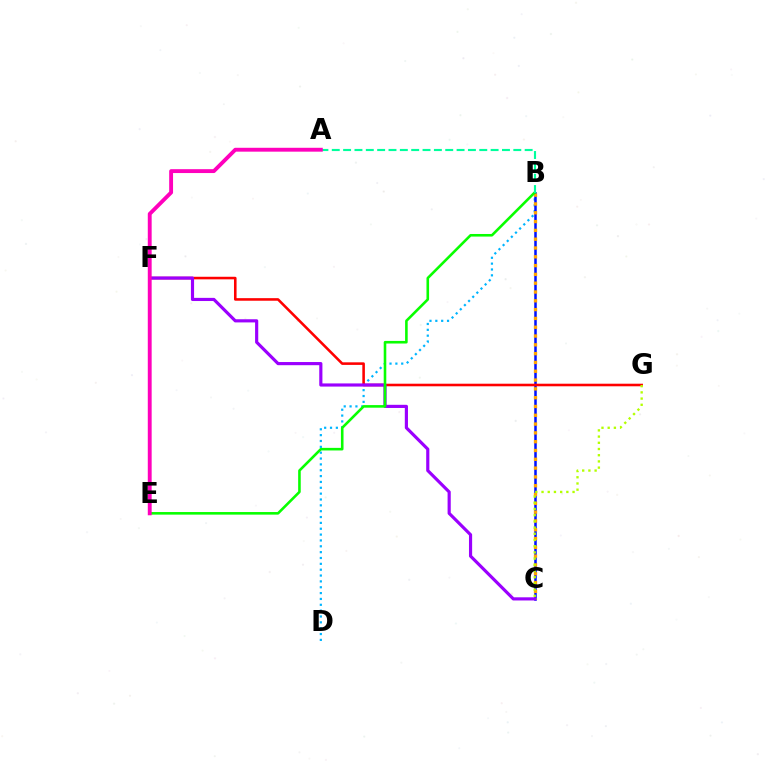{('B', 'D'): [{'color': '#00b5ff', 'line_style': 'dotted', 'thickness': 1.59}], ('B', 'C'): [{'color': '#0010ff', 'line_style': 'solid', 'thickness': 1.81}, {'color': '#ffa500', 'line_style': 'dotted', 'thickness': 2.39}], ('F', 'G'): [{'color': '#ff0000', 'line_style': 'solid', 'thickness': 1.85}], ('C', 'F'): [{'color': '#9b00ff', 'line_style': 'solid', 'thickness': 2.27}], ('C', 'G'): [{'color': '#b3ff00', 'line_style': 'dotted', 'thickness': 1.69}], ('B', 'E'): [{'color': '#08ff00', 'line_style': 'solid', 'thickness': 1.87}], ('A', 'B'): [{'color': '#00ff9d', 'line_style': 'dashed', 'thickness': 1.54}], ('A', 'E'): [{'color': '#ff00bd', 'line_style': 'solid', 'thickness': 2.79}]}